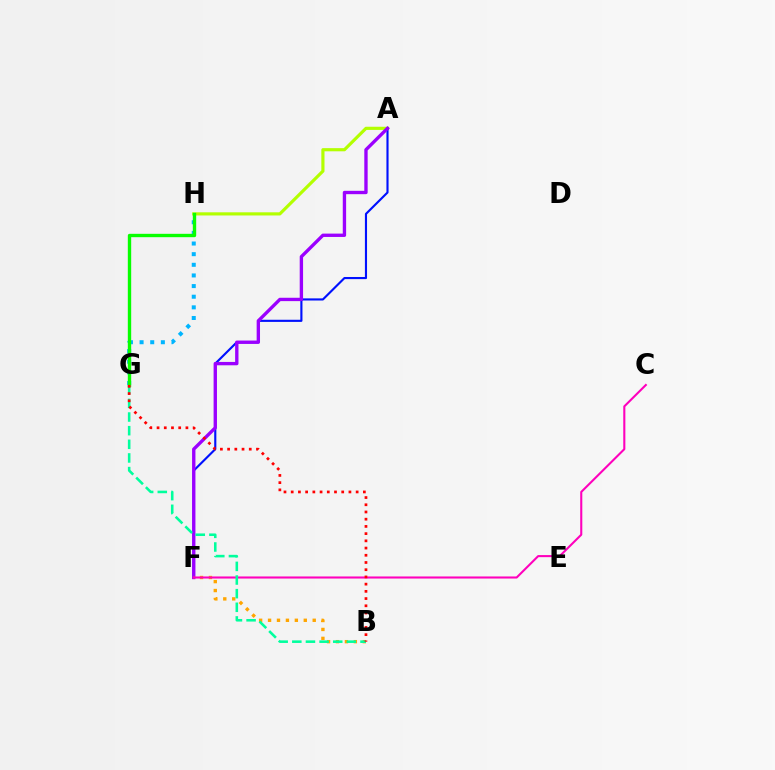{('A', 'H'): [{'color': '#b3ff00', 'line_style': 'solid', 'thickness': 2.28}], ('A', 'F'): [{'color': '#0010ff', 'line_style': 'solid', 'thickness': 1.54}, {'color': '#9b00ff', 'line_style': 'solid', 'thickness': 2.41}], ('G', 'H'): [{'color': '#00b5ff', 'line_style': 'dotted', 'thickness': 2.89}, {'color': '#08ff00', 'line_style': 'solid', 'thickness': 2.42}], ('B', 'F'): [{'color': '#ffa500', 'line_style': 'dotted', 'thickness': 2.43}], ('C', 'F'): [{'color': '#ff00bd', 'line_style': 'solid', 'thickness': 1.5}], ('B', 'G'): [{'color': '#00ff9d', 'line_style': 'dashed', 'thickness': 1.85}, {'color': '#ff0000', 'line_style': 'dotted', 'thickness': 1.96}]}